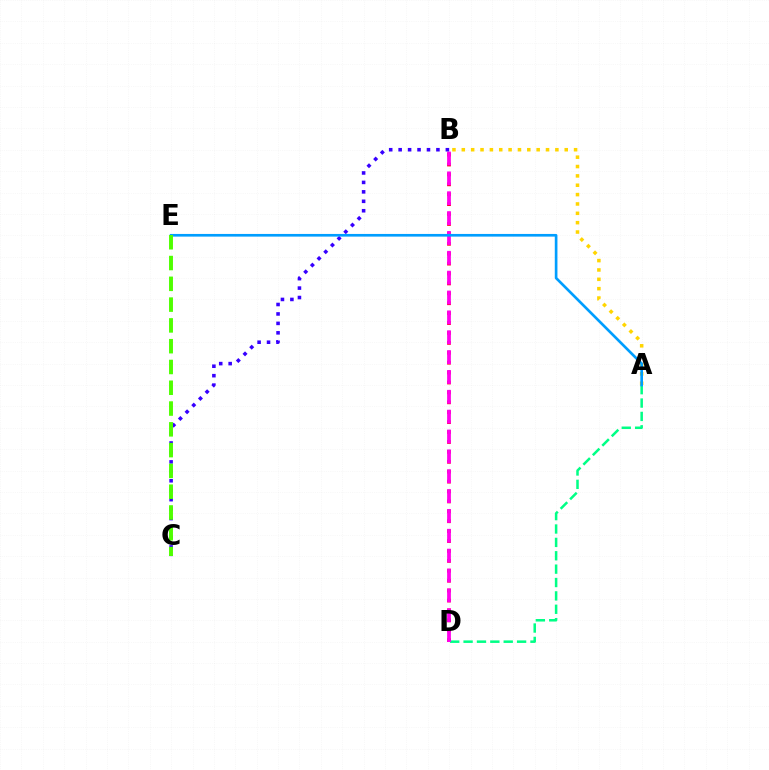{('A', 'B'): [{'color': '#ffd500', 'line_style': 'dotted', 'thickness': 2.54}], ('B', 'D'): [{'color': '#ff0000', 'line_style': 'dotted', 'thickness': 2.69}, {'color': '#ff00ed', 'line_style': 'dashed', 'thickness': 2.7}], ('A', 'D'): [{'color': '#00ff86', 'line_style': 'dashed', 'thickness': 1.82}], ('B', 'C'): [{'color': '#3700ff', 'line_style': 'dotted', 'thickness': 2.57}], ('A', 'E'): [{'color': '#009eff', 'line_style': 'solid', 'thickness': 1.92}], ('C', 'E'): [{'color': '#4fff00', 'line_style': 'dashed', 'thickness': 2.82}]}